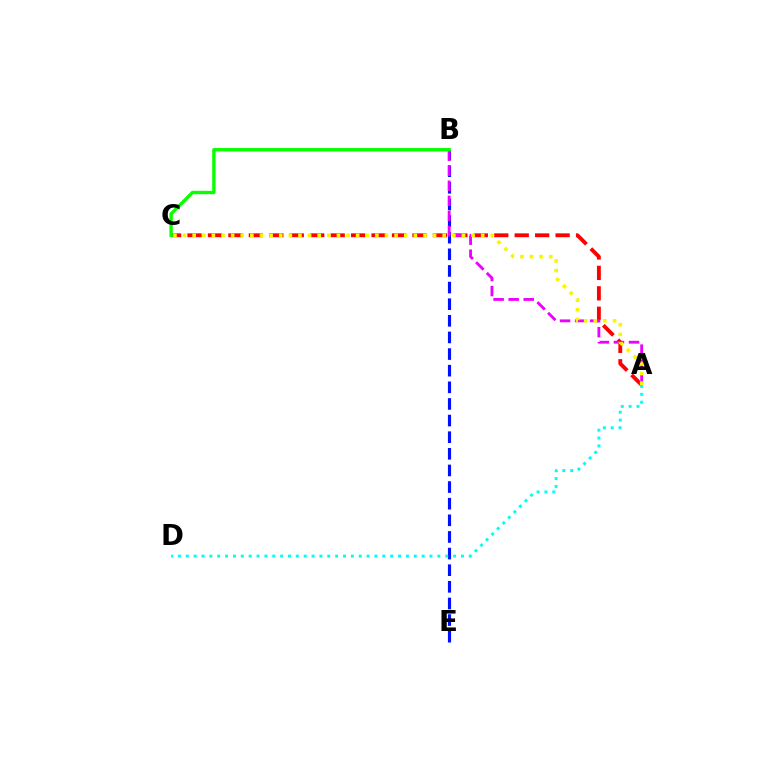{('B', 'E'): [{'color': '#0010ff', 'line_style': 'dashed', 'thickness': 2.26}], ('A', 'C'): [{'color': '#ff0000', 'line_style': 'dashed', 'thickness': 2.78}, {'color': '#fcf500', 'line_style': 'dotted', 'thickness': 2.61}], ('A', 'B'): [{'color': '#ee00ff', 'line_style': 'dashed', 'thickness': 2.05}], ('B', 'C'): [{'color': '#08ff00', 'line_style': 'solid', 'thickness': 2.42}], ('A', 'D'): [{'color': '#00fff6', 'line_style': 'dotted', 'thickness': 2.14}]}